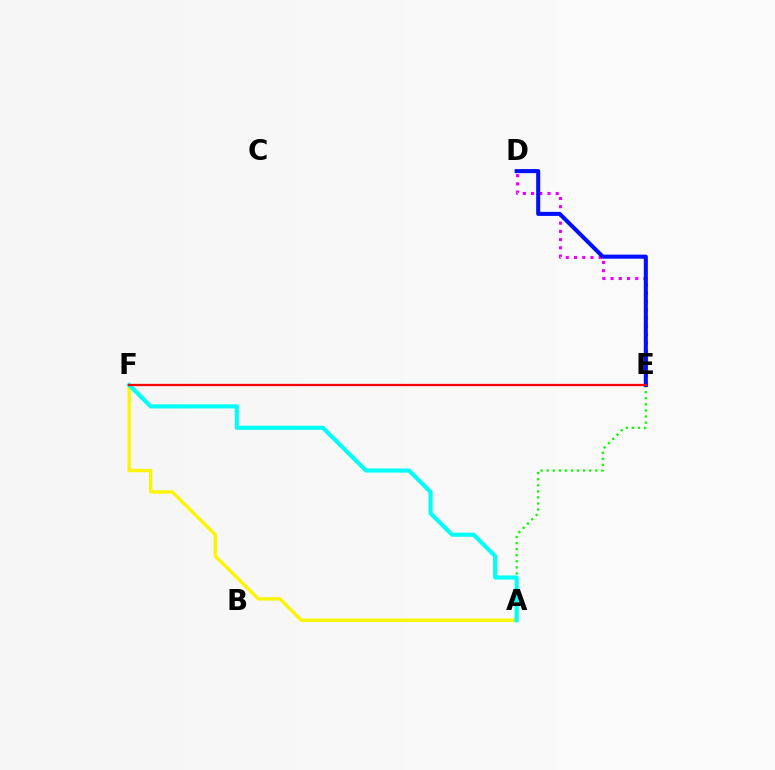{('D', 'E'): [{'color': '#ee00ff', 'line_style': 'dotted', 'thickness': 2.24}, {'color': '#0010ff', 'line_style': 'solid', 'thickness': 2.93}], ('A', 'E'): [{'color': '#08ff00', 'line_style': 'dotted', 'thickness': 1.65}], ('A', 'F'): [{'color': '#fcf500', 'line_style': 'solid', 'thickness': 2.41}, {'color': '#00fff6', 'line_style': 'solid', 'thickness': 2.96}], ('E', 'F'): [{'color': '#ff0000', 'line_style': 'solid', 'thickness': 1.64}]}